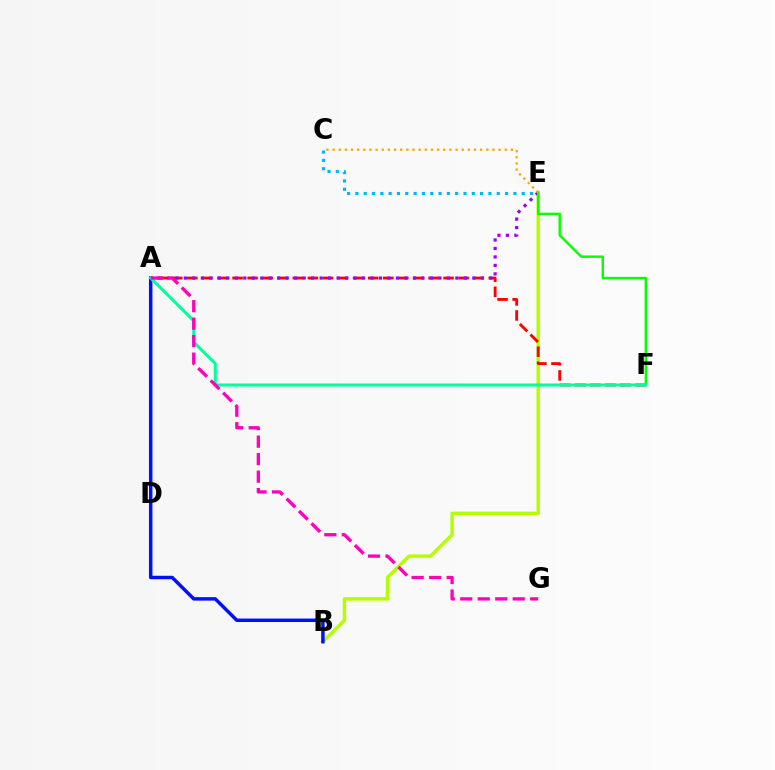{('C', 'E'): [{'color': '#00b5ff', 'line_style': 'dotted', 'thickness': 2.26}, {'color': '#ffa500', 'line_style': 'dotted', 'thickness': 1.67}], ('B', 'E'): [{'color': '#b3ff00', 'line_style': 'solid', 'thickness': 2.48}], ('A', 'B'): [{'color': '#0010ff', 'line_style': 'solid', 'thickness': 2.5}], ('A', 'F'): [{'color': '#ff0000', 'line_style': 'dashed', 'thickness': 2.05}, {'color': '#00ff9d', 'line_style': 'solid', 'thickness': 2.18}], ('A', 'E'): [{'color': '#9b00ff', 'line_style': 'dotted', 'thickness': 2.3}], ('E', 'F'): [{'color': '#08ff00', 'line_style': 'solid', 'thickness': 1.75}], ('A', 'G'): [{'color': '#ff00bd', 'line_style': 'dashed', 'thickness': 2.38}]}